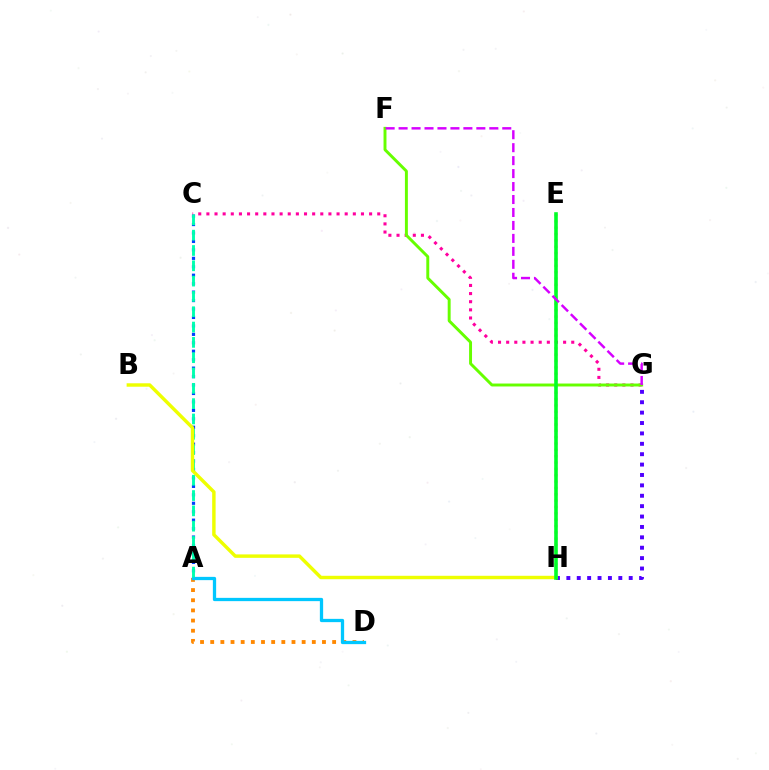{('A', 'D'): [{'color': '#ff8800', 'line_style': 'dotted', 'thickness': 2.76}, {'color': '#00c7ff', 'line_style': 'solid', 'thickness': 2.36}], ('A', 'C'): [{'color': '#003fff', 'line_style': 'dotted', 'thickness': 2.29}, {'color': '#00ffaf', 'line_style': 'dashed', 'thickness': 2.08}], ('E', 'H'): [{'color': '#ff0000', 'line_style': 'dotted', 'thickness': 1.72}, {'color': '#00ff27', 'line_style': 'solid', 'thickness': 2.59}], ('G', 'H'): [{'color': '#4f00ff', 'line_style': 'dotted', 'thickness': 2.82}], ('C', 'G'): [{'color': '#ff00a0', 'line_style': 'dotted', 'thickness': 2.21}], ('F', 'G'): [{'color': '#66ff00', 'line_style': 'solid', 'thickness': 2.12}, {'color': '#d600ff', 'line_style': 'dashed', 'thickness': 1.76}], ('B', 'H'): [{'color': '#eeff00', 'line_style': 'solid', 'thickness': 2.47}]}